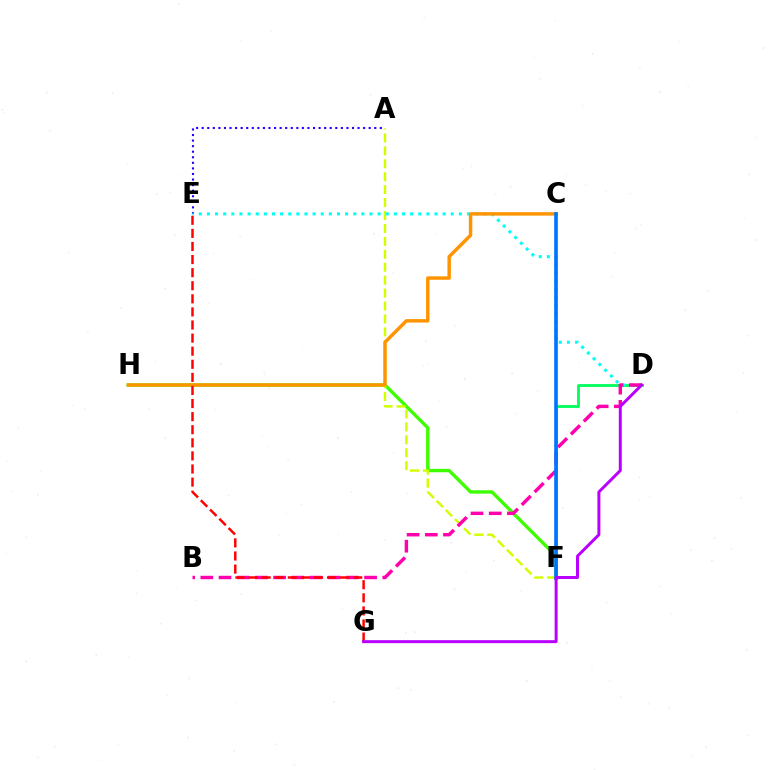{('F', 'H'): [{'color': '#3dff00', 'line_style': 'solid', 'thickness': 2.42}], ('D', 'F'): [{'color': '#00ff5c', 'line_style': 'solid', 'thickness': 2.01}], ('A', 'F'): [{'color': '#d1ff00', 'line_style': 'dashed', 'thickness': 1.76}], ('A', 'E'): [{'color': '#2500ff', 'line_style': 'dotted', 'thickness': 1.51}], ('D', 'E'): [{'color': '#00fff6', 'line_style': 'dotted', 'thickness': 2.21}], ('B', 'D'): [{'color': '#ff00ac', 'line_style': 'dashed', 'thickness': 2.47}], ('C', 'H'): [{'color': '#ff9400', 'line_style': 'solid', 'thickness': 2.48}], ('E', 'G'): [{'color': '#ff0000', 'line_style': 'dashed', 'thickness': 1.78}], ('C', 'F'): [{'color': '#0074ff', 'line_style': 'solid', 'thickness': 2.61}], ('D', 'G'): [{'color': '#b900ff', 'line_style': 'solid', 'thickness': 2.14}]}